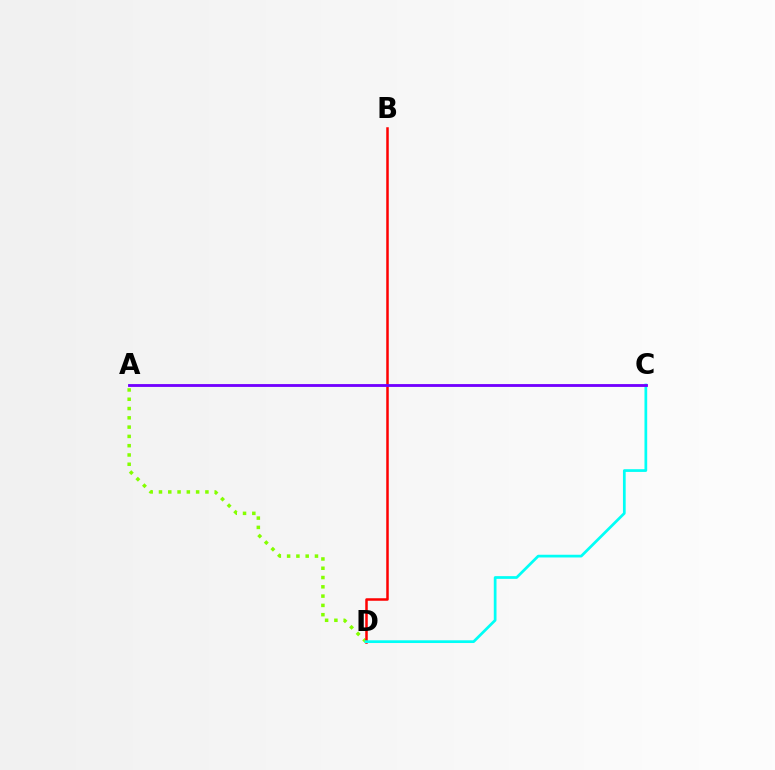{('A', 'D'): [{'color': '#84ff00', 'line_style': 'dotted', 'thickness': 2.52}], ('B', 'D'): [{'color': '#ff0000', 'line_style': 'solid', 'thickness': 1.81}], ('C', 'D'): [{'color': '#00fff6', 'line_style': 'solid', 'thickness': 1.96}], ('A', 'C'): [{'color': '#7200ff', 'line_style': 'solid', 'thickness': 2.04}]}